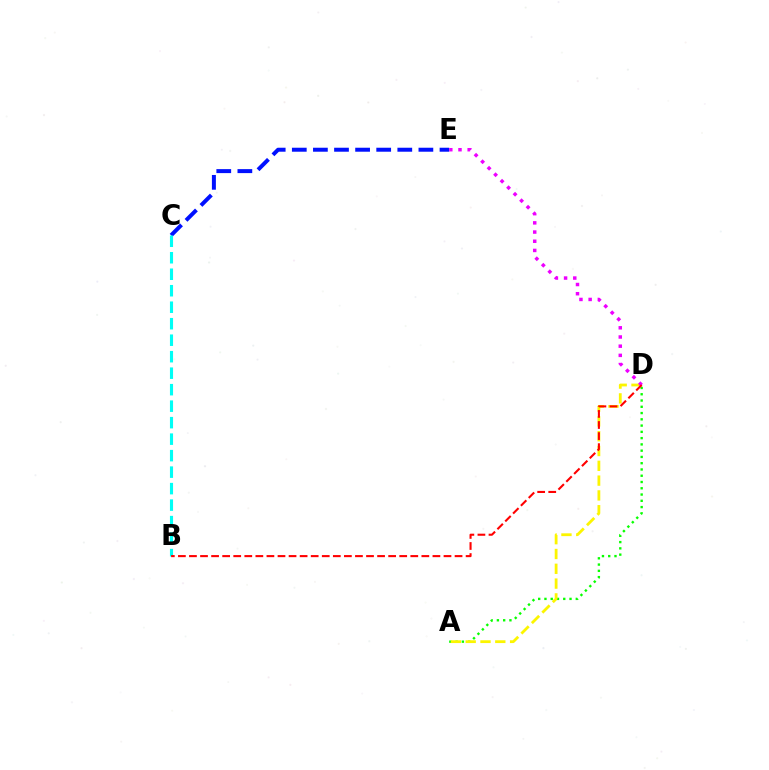{('A', 'D'): [{'color': '#08ff00', 'line_style': 'dotted', 'thickness': 1.7}, {'color': '#fcf500', 'line_style': 'dashed', 'thickness': 2.01}], ('C', 'E'): [{'color': '#0010ff', 'line_style': 'dashed', 'thickness': 2.87}], ('B', 'C'): [{'color': '#00fff6', 'line_style': 'dashed', 'thickness': 2.24}], ('D', 'E'): [{'color': '#ee00ff', 'line_style': 'dotted', 'thickness': 2.5}], ('B', 'D'): [{'color': '#ff0000', 'line_style': 'dashed', 'thickness': 1.5}]}